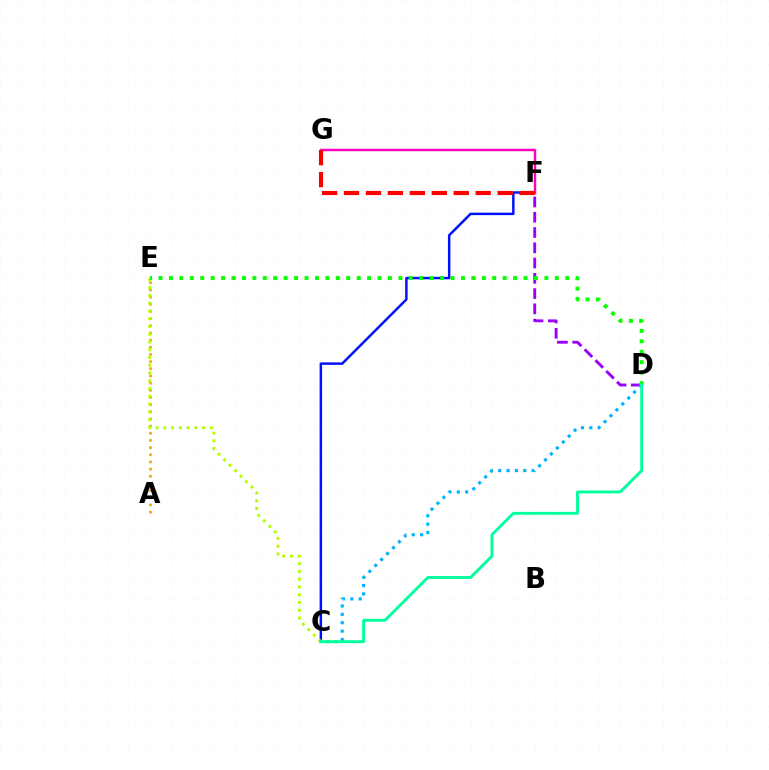{('C', 'F'): [{'color': '#0010ff', 'line_style': 'solid', 'thickness': 1.78}], ('D', 'F'): [{'color': '#9b00ff', 'line_style': 'dashed', 'thickness': 2.07}], ('F', 'G'): [{'color': '#ff00bd', 'line_style': 'solid', 'thickness': 1.75}, {'color': '#ff0000', 'line_style': 'dashed', 'thickness': 2.98}], ('A', 'E'): [{'color': '#ffa500', 'line_style': 'dotted', 'thickness': 1.95}], ('C', 'D'): [{'color': '#00b5ff', 'line_style': 'dotted', 'thickness': 2.27}, {'color': '#00ff9d', 'line_style': 'solid', 'thickness': 2.08}], ('C', 'E'): [{'color': '#b3ff00', 'line_style': 'dotted', 'thickness': 2.11}], ('D', 'E'): [{'color': '#08ff00', 'line_style': 'dotted', 'thickness': 2.83}]}